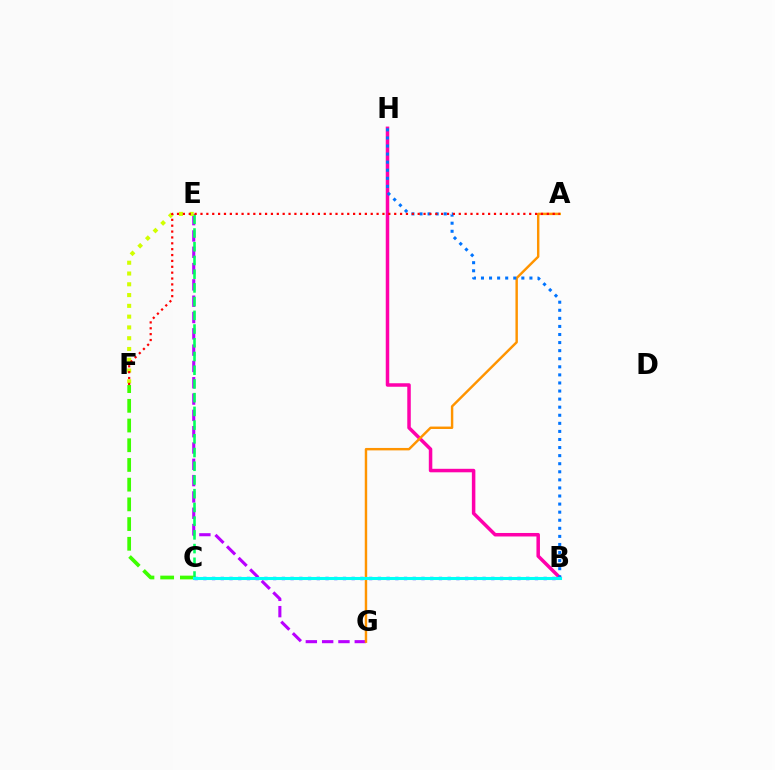{('E', 'G'): [{'color': '#b900ff', 'line_style': 'dashed', 'thickness': 2.22}], ('B', 'H'): [{'color': '#ff00ac', 'line_style': 'solid', 'thickness': 2.52}, {'color': '#0074ff', 'line_style': 'dotted', 'thickness': 2.19}], ('A', 'G'): [{'color': '#ff9400', 'line_style': 'solid', 'thickness': 1.75}], ('C', 'E'): [{'color': '#00ff5c', 'line_style': 'dashed', 'thickness': 1.86}], ('B', 'C'): [{'color': '#2500ff', 'line_style': 'dotted', 'thickness': 2.37}, {'color': '#00fff6', 'line_style': 'solid', 'thickness': 2.21}], ('C', 'F'): [{'color': '#3dff00', 'line_style': 'dashed', 'thickness': 2.68}], ('E', 'F'): [{'color': '#d1ff00', 'line_style': 'dotted', 'thickness': 2.93}], ('A', 'F'): [{'color': '#ff0000', 'line_style': 'dotted', 'thickness': 1.59}]}